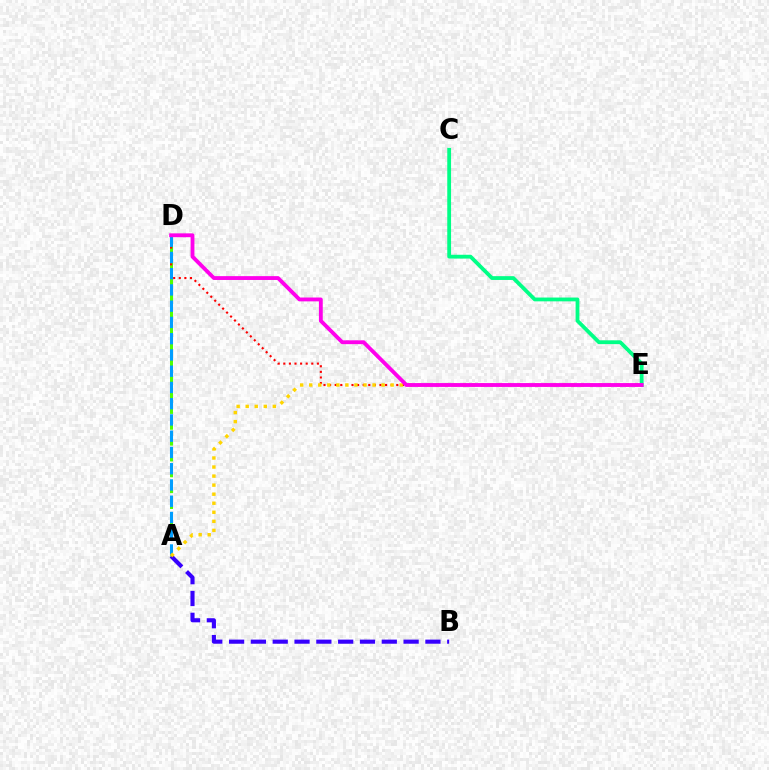{('A', 'D'): [{'color': '#4fff00', 'line_style': 'dashed', 'thickness': 2.15}, {'color': '#009eff', 'line_style': 'dashed', 'thickness': 2.21}], ('A', 'B'): [{'color': '#3700ff', 'line_style': 'dashed', 'thickness': 2.96}], ('D', 'E'): [{'color': '#ff0000', 'line_style': 'dotted', 'thickness': 1.52}, {'color': '#ff00ed', 'line_style': 'solid', 'thickness': 2.77}], ('C', 'E'): [{'color': '#00ff86', 'line_style': 'solid', 'thickness': 2.74}], ('A', 'E'): [{'color': '#ffd500', 'line_style': 'dotted', 'thickness': 2.46}]}